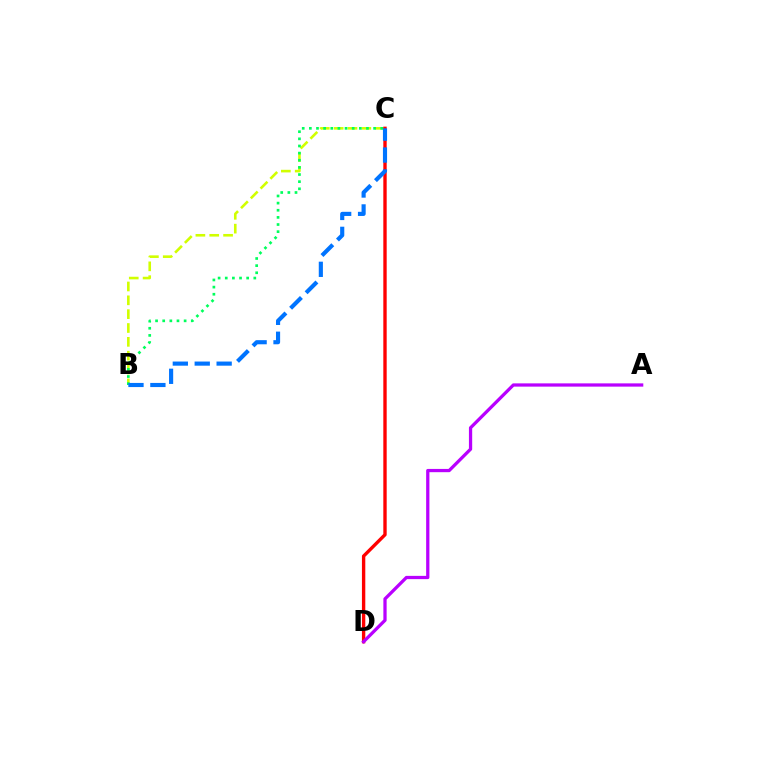{('B', 'C'): [{'color': '#d1ff00', 'line_style': 'dashed', 'thickness': 1.88}, {'color': '#00ff5c', 'line_style': 'dotted', 'thickness': 1.94}, {'color': '#0074ff', 'line_style': 'dashed', 'thickness': 2.98}], ('C', 'D'): [{'color': '#ff0000', 'line_style': 'solid', 'thickness': 2.42}], ('A', 'D'): [{'color': '#b900ff', 'line_style': 'solid', 'thickness': 2.34}]}